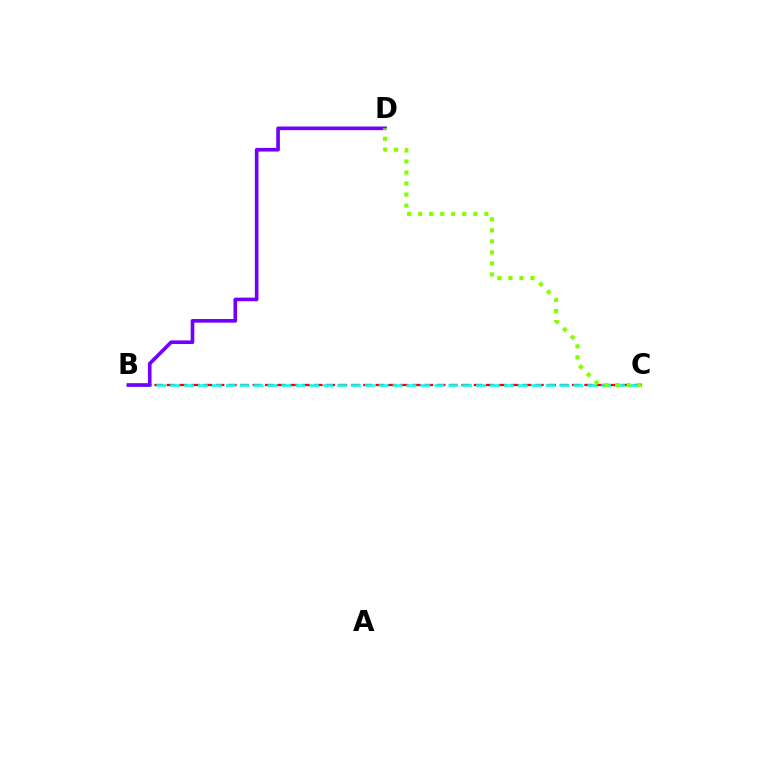{('B', 'C'): [{'color': '#ff0000', 'line_style': 'dashed', 'thickness': 1.67}, {'color': '#00fff6', 'line_style': 'dashed', 'thickness': 1.89}], ('B', 'D'): [{'color': '#7200ff', 'line_style': 'solid', 'thickness': 2.62}], ('C', 'D'): [{'color': '#84ff00', 'line_style': 'dotted', 'thickness': 3.0}]}